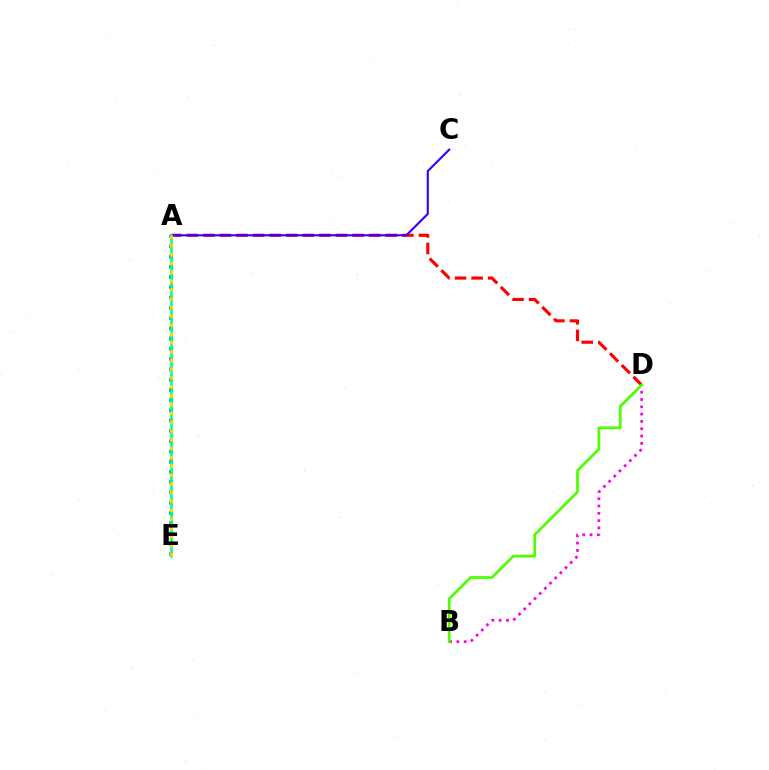{('B', 'D'): [{'color': '#ff00ed', 'line_style': 'dotted', 'thickness': 1.99}, {'color': '#4fff00', 'line_style': 'solid', 'thickness': 1.98}], ('A', 'E'): [{'color': '#009eff', 'line_style': 'dotted', 'thickness': 2.79}, {'color': '#00ff86', 'line_style': 'solid', 'thickness': 1.84}, {'color': '#ffd500', 'line_style': 'dotted', 'thickness': 2.39}], ('A', 'D'): [{'color': '#ff0000', 'line_style': 'dashed', 'thickness': 2.25}], ('A', 'C'): [{'color': '#3700ff', 'line_style': 'solid', 'thickness': 1.54}]}